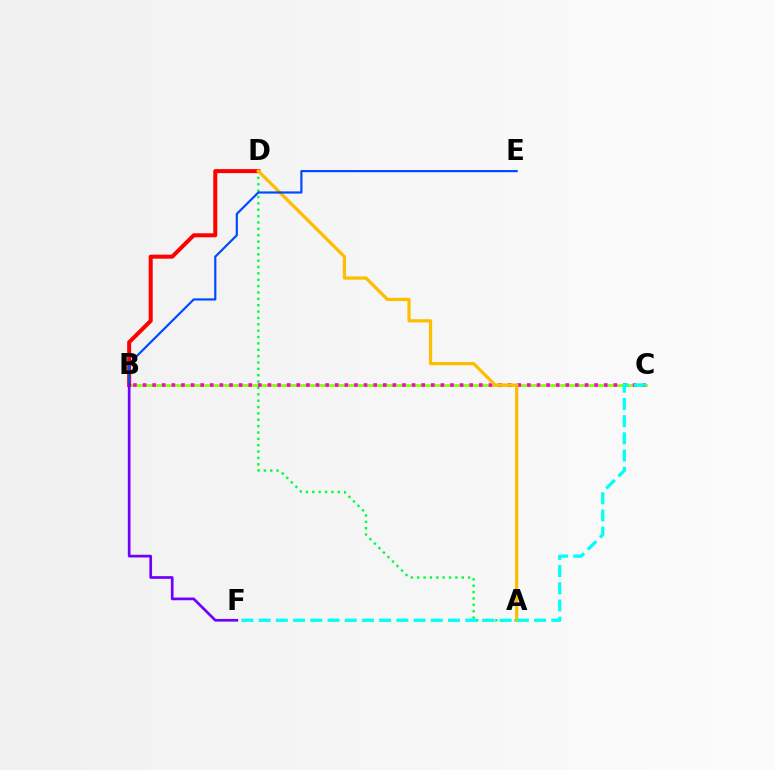{('A', 'D'): [{'color': '#00ff39', 'line_style': 'dotted', 'thickness': 1.73}, {'color': '#ffbd00', 'line_style': 'solid', 'thickness': 2.32}], ('B', 'C'): [{'color': '#84ff00', 'line_style': 'solid', 'thickness': 1.89}, {'color': '#ff00cf', 'line_style': 'dotted', 'thickness': 2.61}], ('B', 'D'): [{'color': '#ff0000', 'line_style': 'solid', 'thickness': 2.89}], ('B', 'E'): [{'color': '#004bff', 'line_style': 'solid', 'thickness': 1.58}], ('C', 'F'): [{'color': '#00fff6', 'line_style': 'dashed', 'thickness': 2.34}], ('B', 'F'): [{'color': '#7200ff', 'line_style': 'solid', 'thickness': 1.95}]}